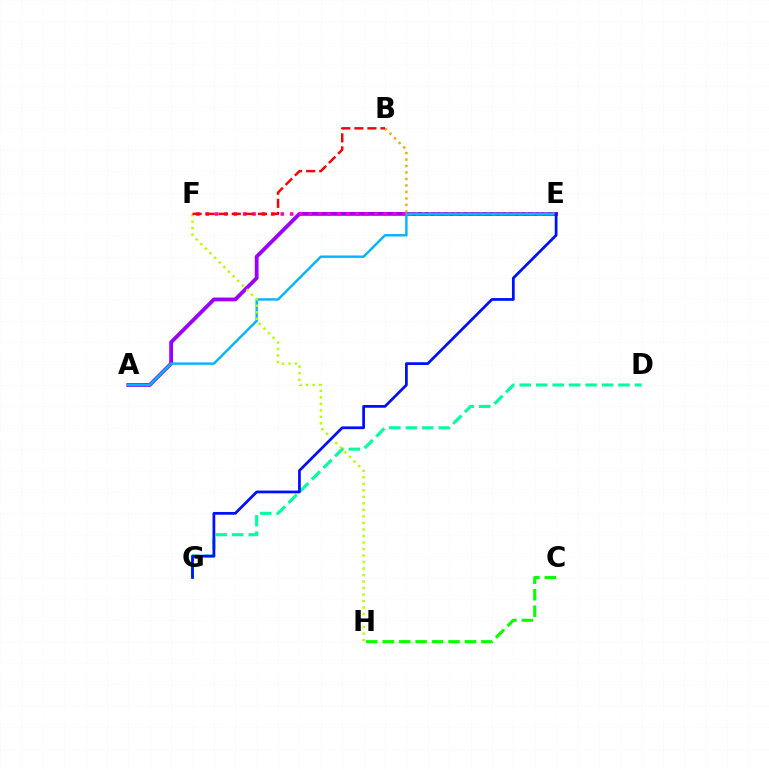{('C', 'H'): [{'color': '#08ff00', 'line_style': 'dashed', 'thickness': 2.23}], ('A', 'E'): [{'color': '#9b00ff', 'line_style': 'solid', 'thickness': 2.74}, {'color': '#00b5ff', 'line_style': 'solid', 'thickness': 1.73}], ('E', 'F'): [{'color': '#ff00bd', 'line_style': 'dotted', 'thickness': 2.55}], ('B', 'E'): [{'color': '#ffa500', 'line_style': 'dotted', 'thickness': 1.76}], ('D', 'G'): [{'color': '#00ff9d', 'line_style': 'dashed', 'thickness': 2.24}], ('F', 'H'): [{'color': '#b3ff00', 'line_style': 'dotted', 'thickness': 1.77}], ('E', 'G'): [{'color': '#0010ff', 'line_style': 'solid', 'thickness': 1.98}], ('B', 'F'): [{'color': '#ff0000', 'line_style': 'dashed', 'thickness': 1.78}]}